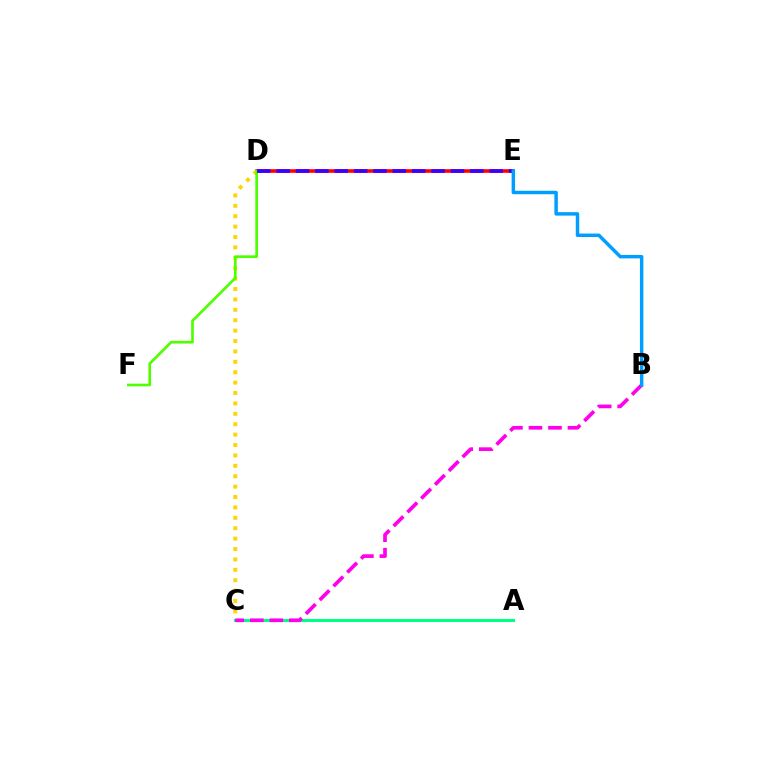{('D', 'E'): [{'color': '#ff0000', 'line_style': 'solid', 'thickness': 2.58}, {'color': '#3700ff', 'line_style': 'dashed', 'thickness': 2.63}], ('C', 'D'): [{'color': '#ffd500', 'line_style': 'dotted', 'thickness': 2.83}], ('D', 'F'): [{'color': '#4fff00', 'line_style': 'solid', 'thickness': 1.93}], ('A', 'C'): [{'color': '#00ff86', 'line_style': 'solid', 'thickness': 2.18}], ('B', 'C'): [{'color': '#ff00ed', 'line_style': 'dashed', 'thickness': 2.65}], ('B', 'E'): [{'color': '#009eff', 'line_style': 'solid', 'thickness': 2.49}]}